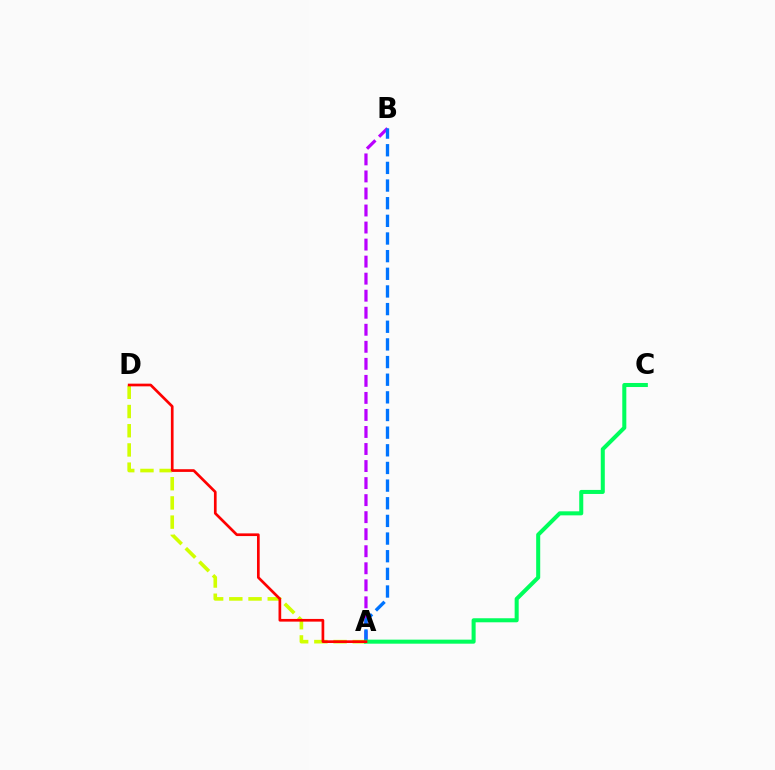{('A', 'B'): [{'color': '#b900ff', 'line_style': 'dashed', 'thickness': 2.31}, {'color': '#0074ff', 'line_style': 'dashed', 'thickness': 2.4}], ('A', 'D'): [{'color': '#d1ff00', 'line_style': 'dashed', 'thickness': 2.61}, {'color': '#ff0000', 'line_style': 'solid', 'thickness': 1.94}], ('A', 'C'): [{'color': '#00ff5c', 'line_style': 'solid', 'thickness': 2.91}]}